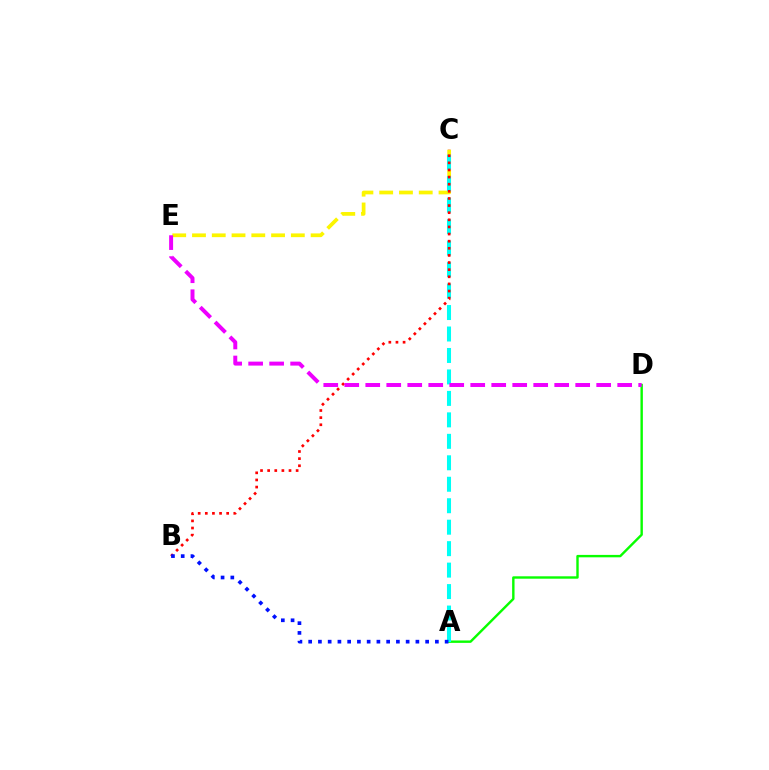{('C', 'E'): [{'color': '#fcf500', 'line_style': 'dashed', 'thickness': 2.69}], ('A', 'D'): [{'color': '#08ff00', 'line_style': 'solid', 'thickness': 1.73}], ('A', 'C'): [{'color': '#00fff6', 'line_style': 'dashed', 'thickness': 2.92}], ('B', 'C'): [{'color': '#ff0000', 'line_style': 'dotted', 'thickness': 1.93}], ('A', 'B'): [{'color': '#0010ff', 'line_style': 'dotted', 'thickness': 2.65}], ('D', 'E'): [{'color': '#ee00ff', 'line_style': 'dashed', 'thickness': 2.85}]}